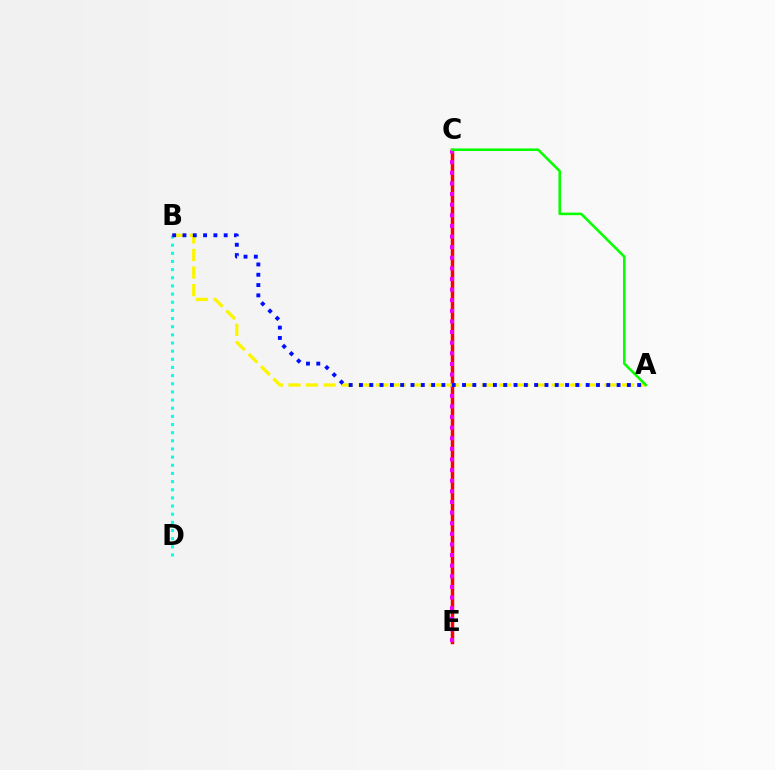{('C', 'E'): [{'color': '#ff0000', 'line_style': 'solid', 'thickness': 2.49}, {'color': '#ee00ff', 'line_style': 'dotted', 'thickness': 2.88}], ('B', 'D'): [{'color': '#00fff6', 'line_style': 'dotted', 'thickness': 2.21}], ('A', 'B'): [{'color': '#fcf500', 'line_style': 'dashed', 'thickness': 2.38}, {'color': '#0010ff', 'line_style': 'dotted', 'thickness': 2.8}], ('A', 'C'): [{'color': '#08ff00', 'line_style': 'solid', 'thickness': 1.86}]}